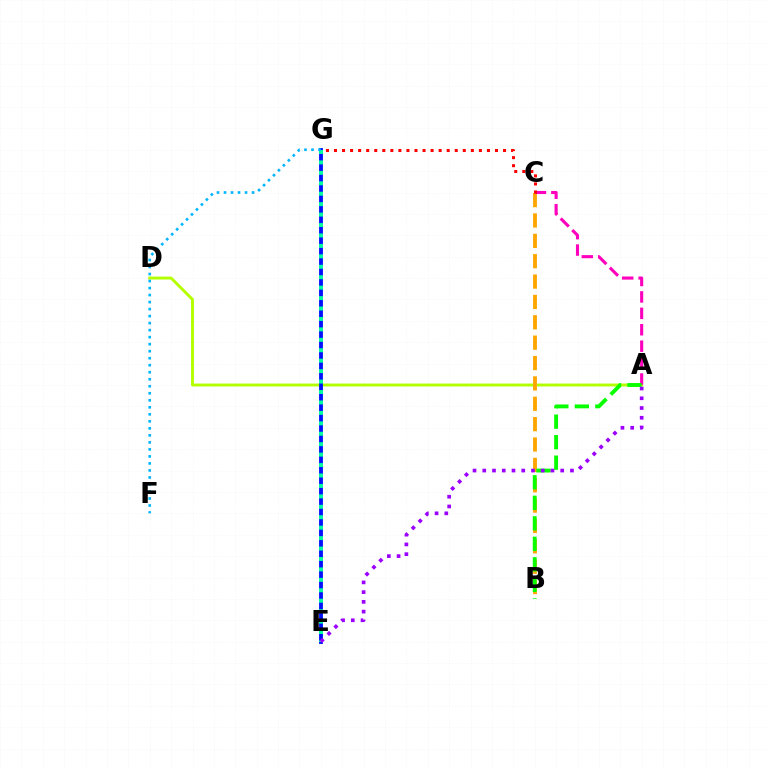{('A', 'D'): [{'color': '#b3ff00', 'line_style': 'solid', 'thickness': 2.09}], ('B', 'C'): [{'color': '#ffa500', 'line_style': 'dashed', 'thickness': 2.77}], ('E', 'G'): [{'color': '#0010ff', 'line_style': 'solid', 'thickness': 2.76}, {'color': '#00ff9d', 'line_style': 'dotted', 'thickness': 2.84}], ('A', 'C'): [{'color': '#ff00bd', 'line_style': 'dashed', 'thickness': 2.23}], ('F', 'G'): [{'color': '#00b5ff', 'line_style': 'dotted', 'thickness': 1.91}], ('A', 'B'): [{'color': '#08ff00', 'line_style': 'dashed', 'thickness': 2.79}], ('A', 'E'): [{'color': '#9b00ff', 'line_style': 'dotted', 'thickness': 2.65}], ('C', 'G'): [{'color': '#ff0000', 'line_style': 'dotted', 'thickness': 2.19}]}